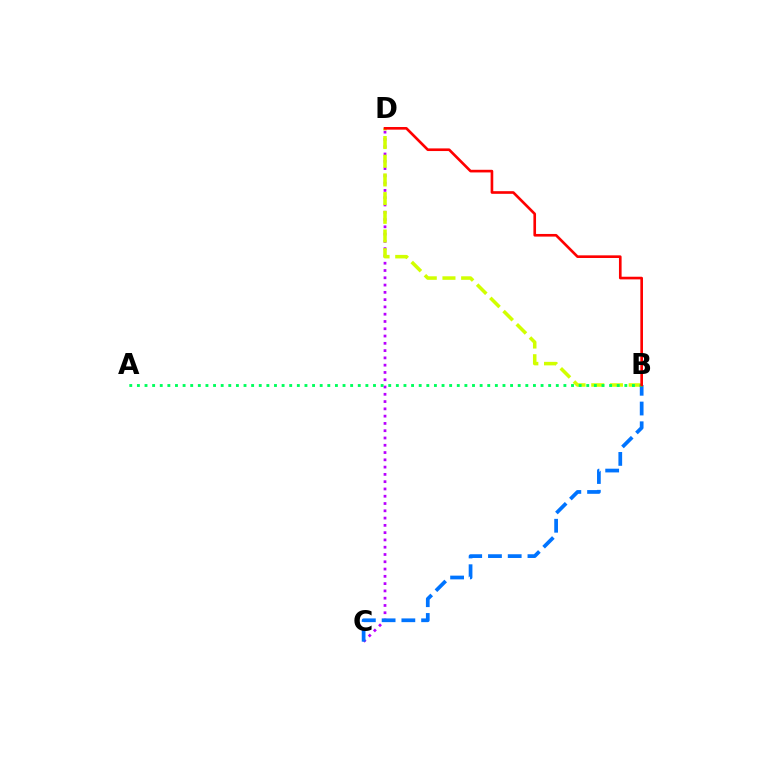{('C', 'D'): [{'color': '#b900ff', 'line_style': 'dotted', 'thickness': 1.98}], ('B', 'D'): [{'color': '#d1ff00', 'line_style': 'dashed', 'thickness': 2.54}, {'color': '#ff0000', 'line_style': 'solid', 'thickness': 1.9}], ('B', 'C'): [{'color': '#0074ff', 'line_style': 'dashed', 'thickness': 2.68}], ('A', 'B'): [{'color': '#00ff5c', 'line_style': 'dotted', 'thickness': 2.07}]}